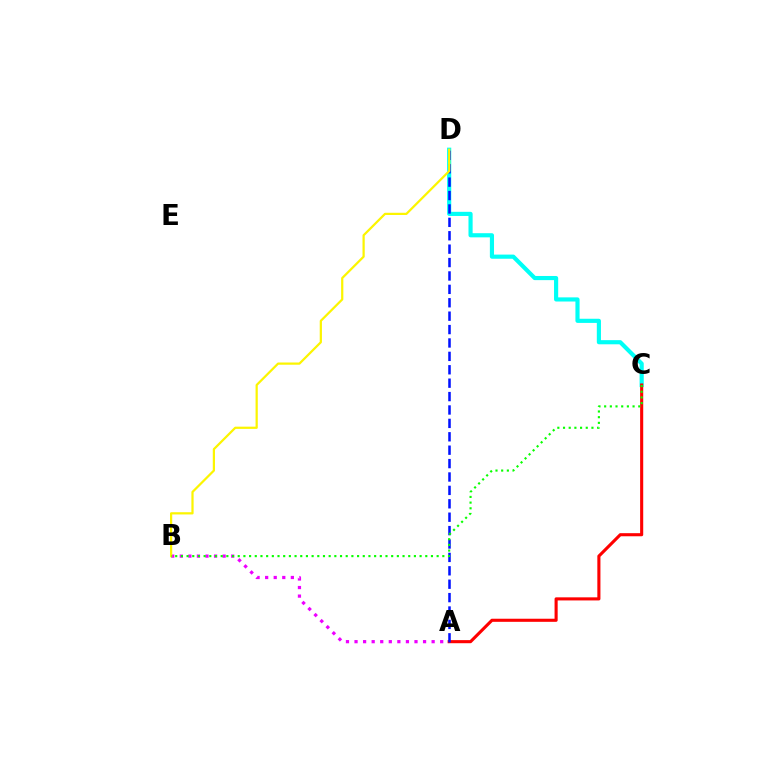{('C', 'D'): [{'color': '#00fff6', 'line_style': 'solid', 'thickness': 2.99}], ('A', 'B'): [{'color': '#ee00ff', 'line_style': 'dotted', 'thickness': 2.33}], ('A', 'C'): [{'color': '#ff0000', 'line_style': 'solid', 'thickness': 2.23}], ('A', 'D'): [{'color': '#0010ff', 'line_style': 'dashed', 'thickness': 1.82}], ('B', 'D'): [{'color': '#fcf500', 'line_style': 'solid', 'thickness': 1.6}], ('B', 'C'): [{'color': '#08ff00', 'line_style': 'dotted', 'thickness': 1.54}]}